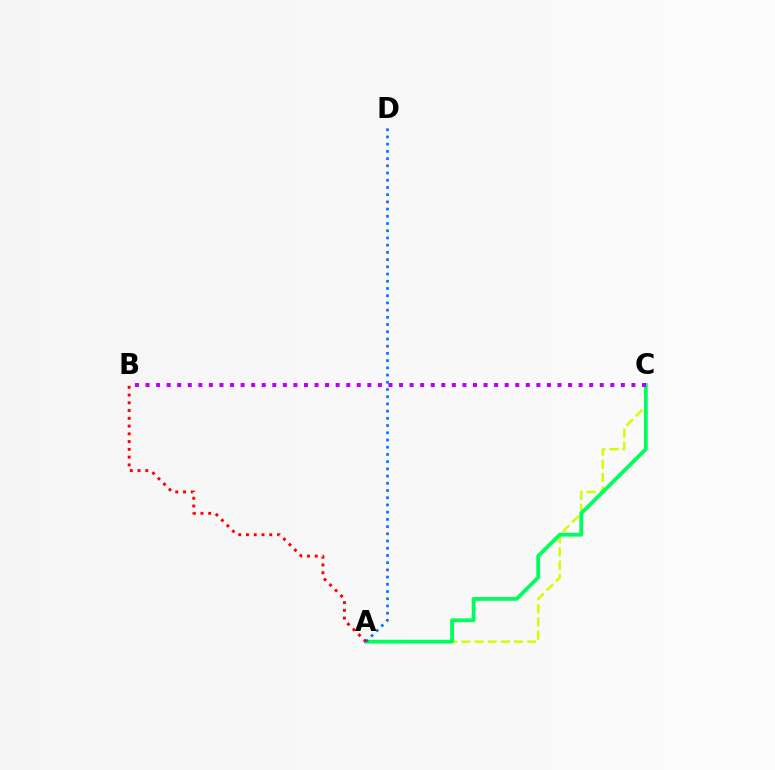{('A', 'C'): [{'color': '#d1ff00', 'line_style': 'dashed', 'thickness': 1.79}, {'color': '#00ff5c', 'line_style': 'solid', 'thickness': 2.74}], ('A', 'D'): [{'color': '#0074ff', 'line_style': 'dotted', 'thickness': 1.96}], ('B', 'C'): [{'color': '#b900ff', 'line_style': 'dotted', 'thickness': 2.87}], ('A', 'B'): [{'color': '#ff0000', 'line_style': 'dotted', 'thickness': 2.11}]}